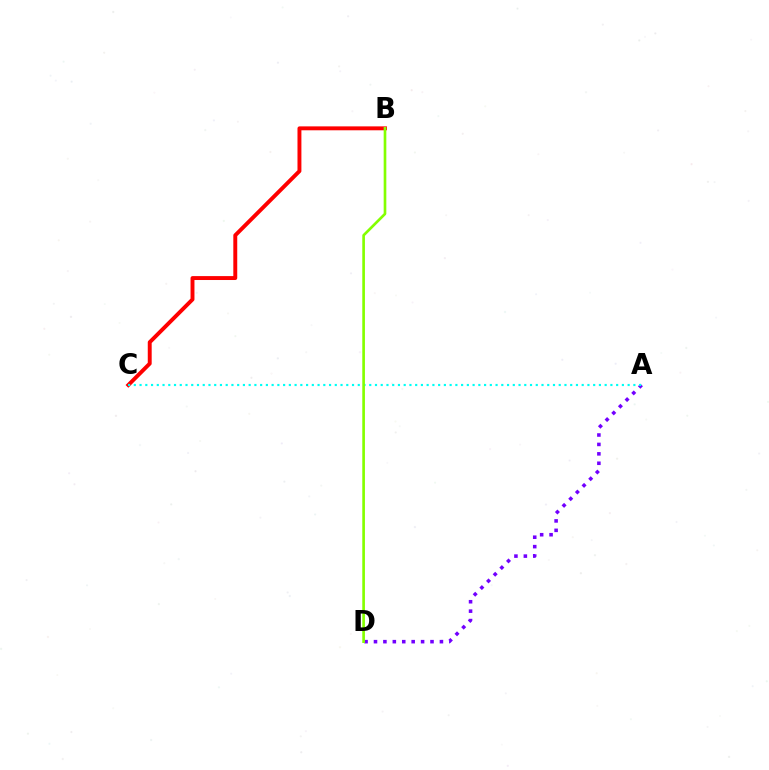{('B', 'C'): [{'color': '#ff0000', 'line_style': 'solid', 'thickness': 2.82}], ('A', 'D'): [{'color': '#7200ff', 'line_style': 'dotted', 'thickness': 2.56}], ('A', 'C'): [{'color': '#00fff6', 'line_style': 'dotted', 'thickness': 1.56}], ('B', 'D'): [{'color': '#84ff00', 'line_style': 'solid', 'thickness': 1.92}]}